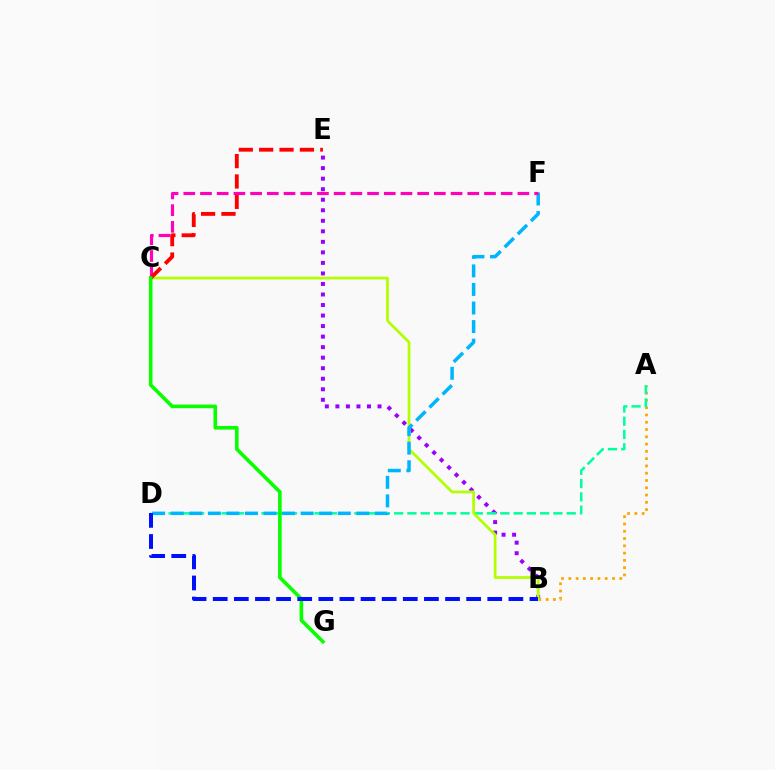{('B', 'E'): [{'color': '#9b00ff', 'line_style': 'dotted', 'thickness': 2.86}], ('A', 'B'): [{'color': '#ffa500', 'line_style': 'dotted', 'thickness': 1.98}], ('A', 'D'): [{'color': '#00ff9d', 'line_style': 'dashed', 'thickness': 1.8}], ('B', 'C'): [{'color': '#b3ff00', 'line_style': 'solid', 'thickness': 1.97}], ('D', 'F'): [{'color': '#00b5ff', 'line_style': 'dashed', 'thickness': 2.52}], ('C', 'F'): [{'color': '#ff00bd', 'line_style': 'dashed', 'thickness': 2.27}], ('C', 'E'): [{'color': '#ff0000', 'line_style': 'dashed', 'thickness': 2.77}], ('C', 'G'): [{'color': '#08ff00', 'line_style': 'solid', 'thickness': 2.6}], ('B', 'D'): [{'color': '#0010ff', 'line_style': 'dashed', 'thickness': 2.87}]}